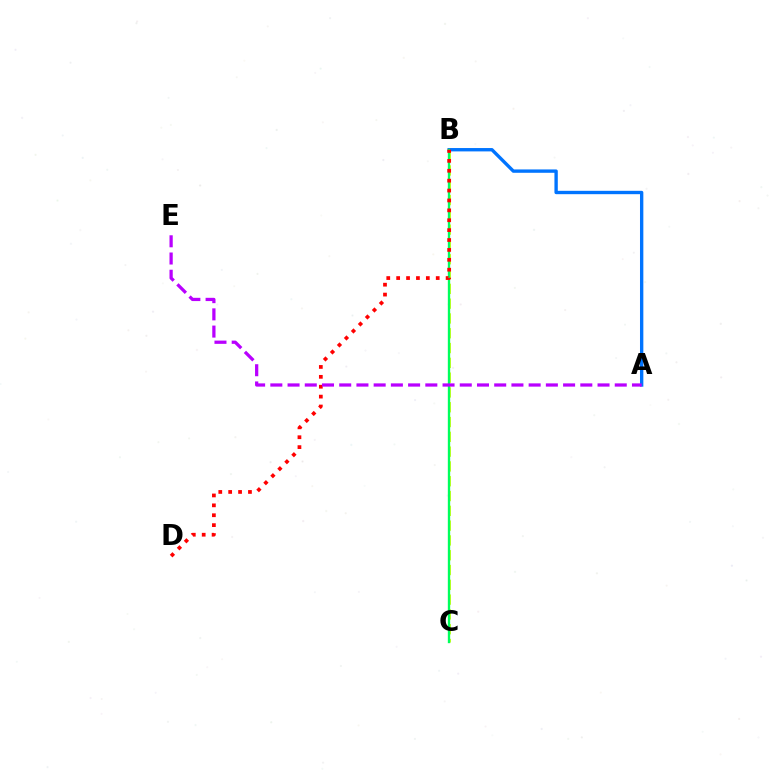{('A', 'B'): [{'color': '#0074ff', 'line_style': 'solid', 'thickness': 2.42}], ('B', 'C'): [{'color': '#d1ff00', 'line_style': 'dashed', 'thickness': 2.01}, {'color': '#00ff5c', 'line_style': 'solid', 'thickness': 1.69}], ('B', 'D'): [{'color': '#ff0000', 'line_style': 'dotted', 'thickness': 2.69}], ('A', 'E'): [{'color': '#b900ff', 'line_style': 'dashed', 'thickness': 2.34}]}